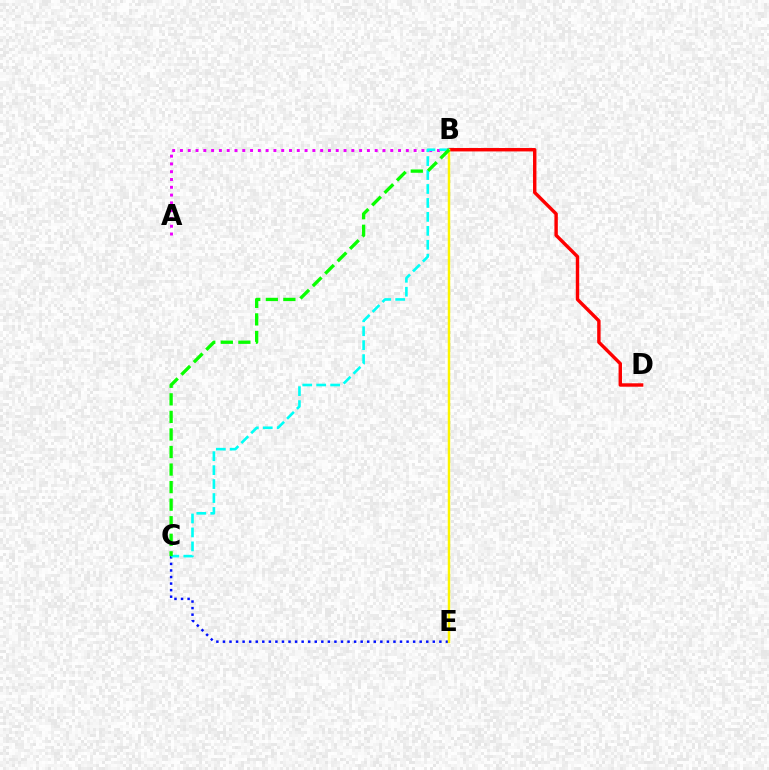{('A', 'B'): [{'color': '#ee00ff', 'line_style': 'dotted', 'thickness': 2.12}], ('C', 'E'): [{'color': '#0010ff', 'line_style': 'dotted', 'thickness': 1.78}], ('B', 'D'): [{'color': '#ff0000', 'line_style': 'solid', 'thickness': 2.46}], ('B', 'E'): [{'color': '#fcf500', 'line_style': 'solid', 'thickness': 1.78}], ('B', 'C'): [{'color': '#00fff6', 'line_style': 'dashed', 'thickness': 1.89}, {'color': '#08ff00', 'line_style': 'dashed', 'thickness': 2.38}]}